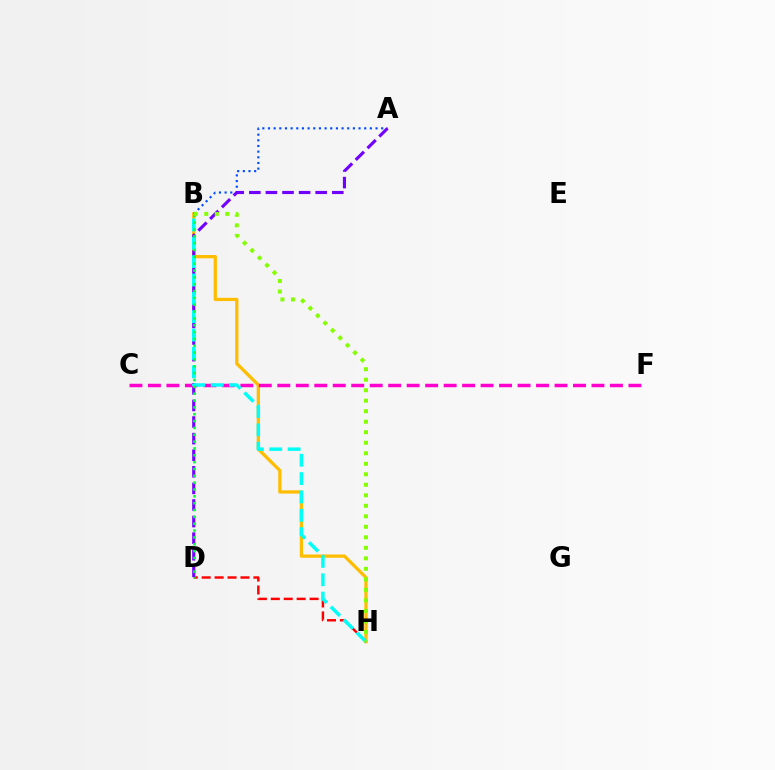{('B', 'H'): [{'color': '#ffbd00', 'line_style': 'solid', 'thickness': 2.35}, {'color': '#00fff6', 'line_style': 'dashed', 'thickness': 2.49}, {'color': '#84ff00', 'line_style': 'dotted', 'thickness': 2.85}], ('D', 'H'): [{'color': '#ff0000', 'line_style': 'dashed', 'thickness': 1.76}], ('A', 'B'): [{'color': '#004bff', 'line_style': 'dotted', 'thickness': 1.54}], ('A', 'D'): [{'color': '#7200ff', 'line_style': 'dashed', 'thickness': 2.25}], ('C', 'F'): [{'color': '#ff00cf', 'line_style': 'dashed', 'thickness': 2.51}], ('B', 'D'): [{'color': '#00ff39', 'line_style': 'dotted', 'thickness': 1.86}]}